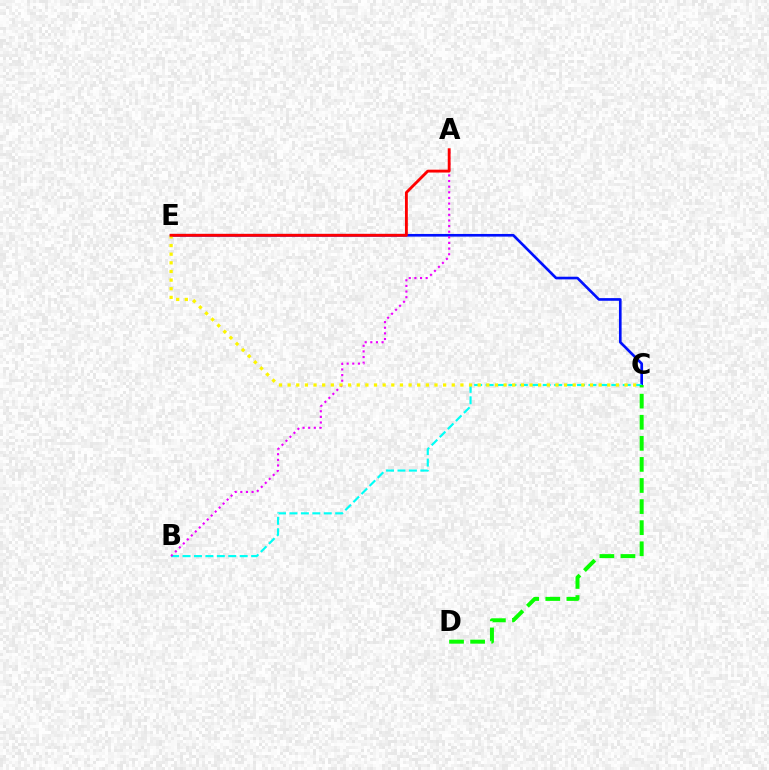{('C', 'E'): [{'color': '#0010ff', 'line_style': 'solid', 'thickness': 1.91}, {'color': '#fcf500', 'line_style': 'dotted', 'thickness': 2.35}], ('B', 'C'): [{'color': '#00fff6', 'line_style': 'dashed', 'thickness': 1.55}], ('A', 'B'): [{'color': '#ee00ff', 'line_style': 'dotted', 'thickness': 1.53}], ('A', 'E'): [{'color': '#ff0000', 'line_style': 'solid', 'thickness': 2.06}], ('C', 'D'): [{'color': '#08ff00', 'line_style': 'dashed', 'thickness': 2.86}]}